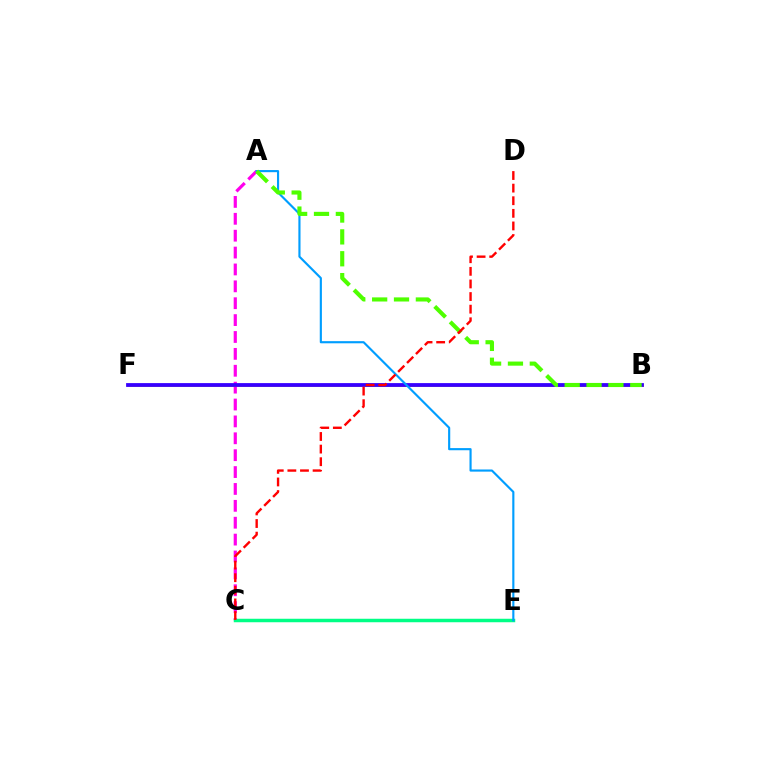{('A', 'C'): [{'color': '#ff00ed', 'line_style': 'dashed', 'thickness': 2.29}], ('C', 'E'): [{'color': '#00ff86', 'line_style': 'solid', 'thickness': 2.51}], ('B', 'F'): [{'color': '#ffd500', 'line_style': 'solid', 'thickness': 2.01}, {'color': '#3700ff', 'line_style': 'solid', 'thickness': 2.73}], ('A', 'E'): [{'color': '#009eff', 'line_style': 'solid', 'thickness': 1.54}], ('A', 'B'): [{'color': '#4fff00', 'line_style': 'dashed', 'thickness': 2.97}], ('C', 'D'): [{'color': '#ff0000', 'line_style': 'dashed', 'thickness': 1.71}]}